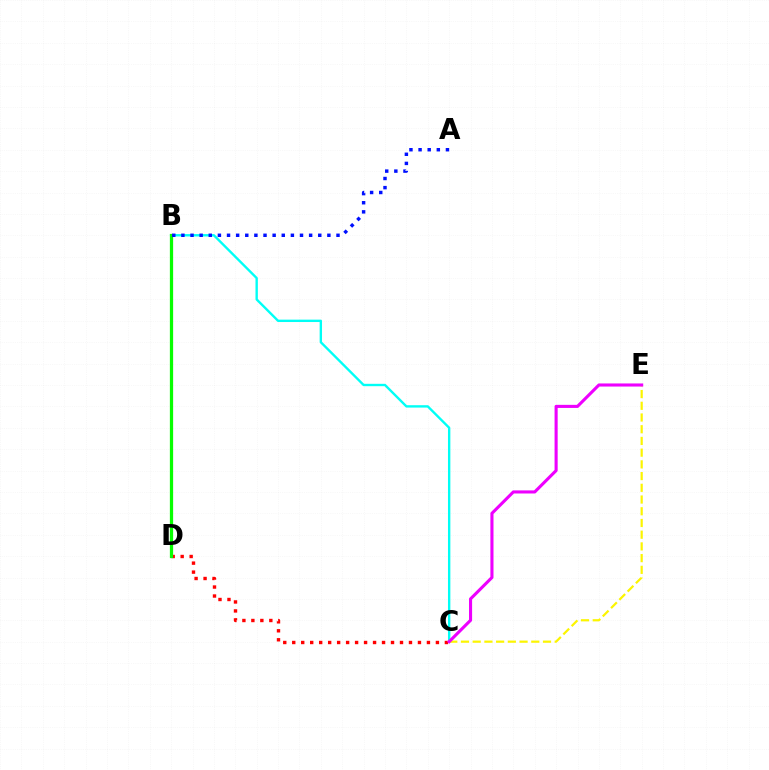{('B', 'C'): [{'color': '#00fff6', 'line_style': 'solid', 'thickness': 1.71}], ('C', 'D'): [{'color': '#ff0000', 'line_style': 'dotted', 'thickness': 2.44}], ('C', 'E'): [{'color': '#fcf500', 'line_style': 'dashed', 'thickness': 1.59}, {'color': '#ee00ff', 'line_style': 'solid', 'thickness': 2.23}], ('B', 'D'): [{'color': '#08ff00', 'line_style': 'solid', 'thickness': 2.34}], ('A', 'B'): [{'color': '#0010ff', 'line_style': 'dotted', 'thickness': 2.48}]}